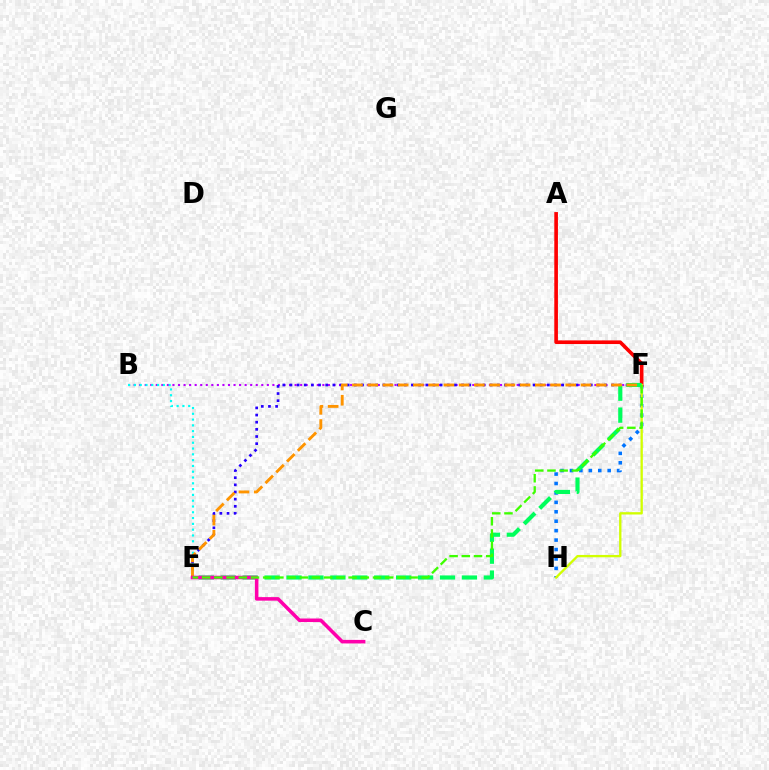{('B', 'F'): [{'color': '#b900ff', 'line_style': 'dotted', 'thickness': 1.51}], ('E', 'F'): [{'color': '#2500ff', 'line_style': 'dotted', 'thickness': 1.94}, {'color': '#00ff5c', 'line_style': 'dashed', 'thickness': 2.98}, {'color': '#ff9400', 'line_style': 'dashed', 'thickness': 2.07}, {'color': '#3dff00', 'line_style': 'dashed', 'thickness': 1.66}], ('F', 'H'): [{'color': '#0074ff', 'line_style': 'dotted', 'thickness': 2.56}, {'color': '#d1ff00', 'line_style': 'solid', 'thickness': 1.68}], ('A', 'F'): [{'color': '#ff0000', 'line_style': 'solid', 'thickness': 2.62}], ('B', 'E'): [{'color': '#00fff6', 'line_style': 'dotted', 'thickness': 1.57}], ('C', 'E'): [{'color': '#ff00ac', 'line_style': 'solid', 'thickness': 2.55}]}